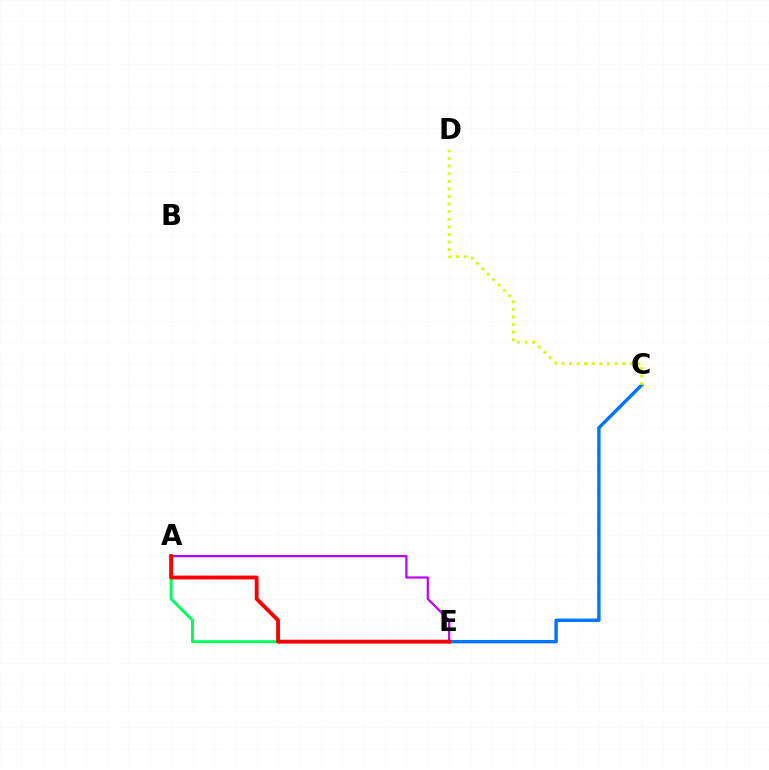{('C', 'E'): [{'color': '#0074ff', 'line_style': 'solid', 'thickness': 2.44}], ('C', 'D'): [{'color': '#d1ff00', 'line_style': 'dotted', 'thickness': 2.06}], ('A', 'E'): [{'color': '#00ff5c', 'line_style': 'solid', 'thickness': 2.13}, {'color': '#b900ff', 'line_style': 'solid', 'thickness': 1.58}, {'color': '#ff0000', 'line_style': 'solid', 'thickness': 2.77}]}